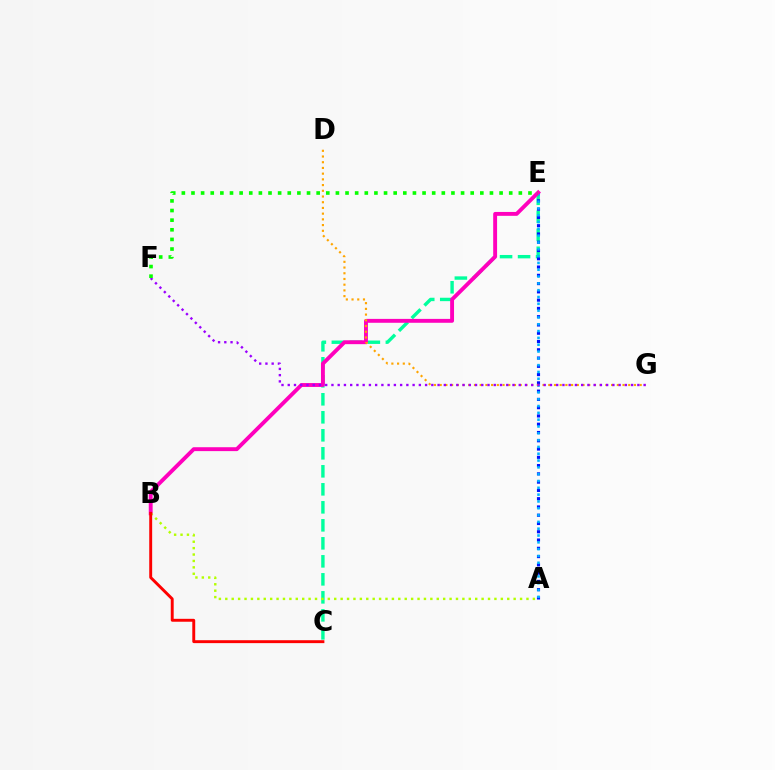{('C', 'E'): [{'color': '#00ff9d', 'line_style': 'dashed', 'thickness': 2.45}], ('A', 'E'): [{'color': '#0010ff', 'line_style': 'dotted', 'thickness': 2.25}, {'color': '#00b5ff', 'line_style': 'dotted', 'thickness': 1.85}], ('B', 'E'): [{'color': '#ff00bd', 'line_style': 'solid', 'thickness': 2.8}], ('D', 'G'): [{'color': '#ffa500', 'line_style': 'dotted', 'thickness': 1.55}], ('F', 'G'): [{'color': '#9b00ff', 'line_style': 'dotted', 'thickness': 1.7}], ('A', 'B'): [{'color': '#b3ff00', 'line_style': 'dotted', 'thickness': 1.74}], ('E', 'F'): [{'color': '#08ff00', 'line_style': 'dotted', 'thickness': 2.62}], ('B', 'C'): [{'color': '#ff0000', 'line_style': 'solid', 'thickness': 2.1}]}